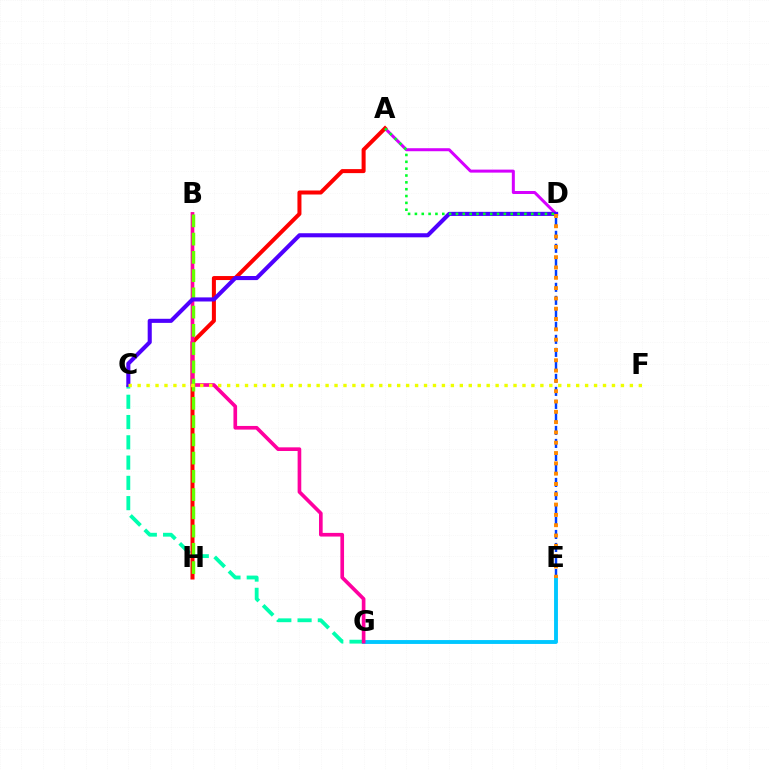{('A', 'D'): [{'color': '#d600ff', 'line_style': 'solid', 'thickness': 2.17}, {'color': '#00ff27', 'line_style': 'dotted', 'thickness': 1.86}], ('D', 'E'): [{'color': '#003fff', 'line_style': 'dashed', 'thickness': 1.77}, {'color': '#ff8800', 'line_style': 'dotted', 'thickness': 2.8}], ('C', 'G'): [{'color': '#00ffaf', 'line_style': 'dashed', 'thickness': 2.75}], ('A', 'H'): [{'color': '#ff0000', 'line_style': 'solid', 'thickness': 2.89}], ('E', 'G'): [{'color': '#00c7ff', 'line_style': 'solid', 'thickness': 2.79}], ('B', 'G'): [{'color': '#ff00a0', 'line_style': 'solid', 'thickness': 2.63}], ('B', 'H'): [{'color': '#66ff00', 'line_style': 'dashed', 'thickness': 2.48}], ('C', 'D'): [{'color': '#4f00ff', 'line_style': 'solid', 'thickness': 2.94}], ('C', 'F'): [{'color': '#eeff00', 'line_style': 'dotted', 'thickness': 2.43}]}